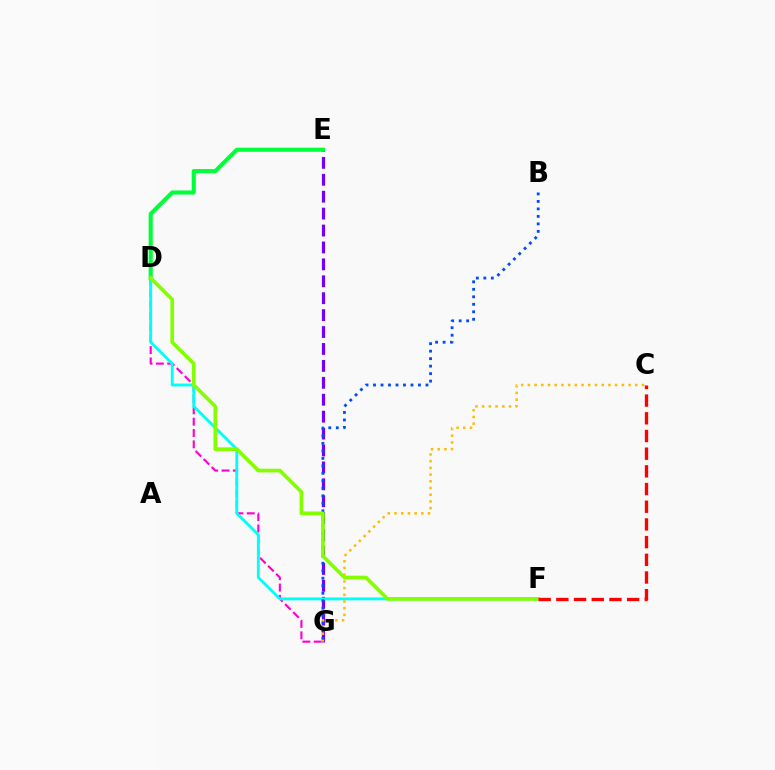{('D', 'G'): [{'color': '#ff00cf', 'line_style': 'dashed', 'thickness': 1.54}], ('E', 'G'): [{'color': '#7200ff', 'line_style': 'dashed', 'thickness': 2.3}], ('D', 'F'): [{'color': '#00fff6', 'line_style': 'solid', 'thickness': 2.06}, {'color': '#84ff00', 'line_style': 'solid', 'thickness': 2.65}], ('C', 'G'): [{'color': '#ffbd00', 'line_style': 'dotted', 'thickness': 1.82}], ('B', 'G'): [{'color': '#004bff', 'line_style': 'dotted', 'thickness': 2.04}], ('D', 'E'): [{'color': '#00ff39', 'line_style': 'solid', 'thickness': 2.94}], ('C', 'F'): [{'color': '#ff0000', 'line_style': 'dashed', 'thickness': 2.4}]}